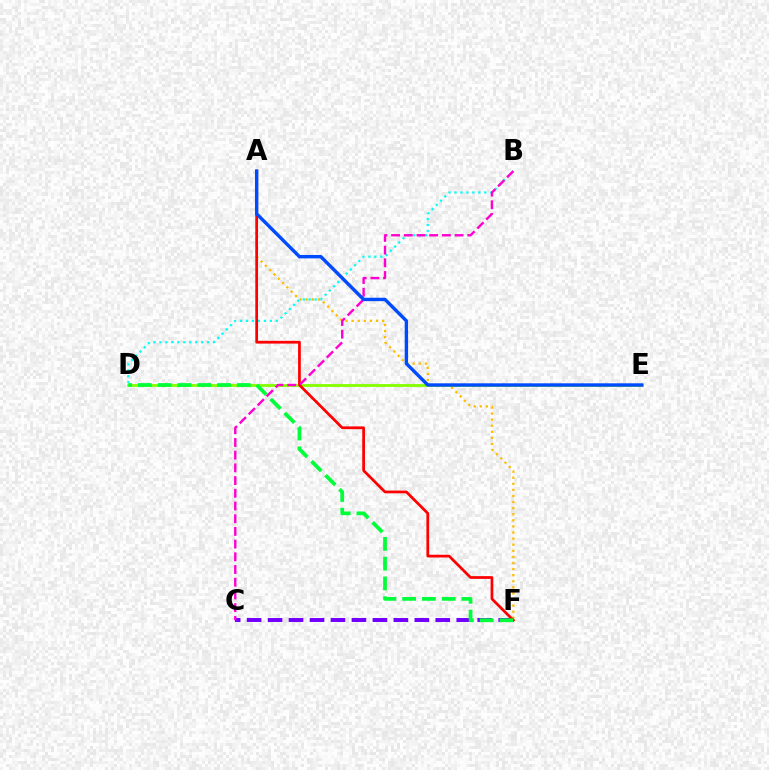{('D', 'E'): [{'color': '#84ff00', 'line_style': 'solid', 'thickness': 2.02}], ('C', 'F'): [{'color': '#7200ff', 'line_style': 'dashed', 'thickness': 2.85}], ('B', 'D'): [{'color': '#00fff6', 'line_style': 'dotted', 'thickness': 1.62}], ('A', 'F'): [{'color': '#ffbd00', 'line_style': 'dotted', 'thickness': 1.65}, {'color': '#ff0000', 'line_style': 'solid', 'thickness': 1.97}], ('D', 'F'): [{'color': '#00ff39', 'line_style': 'dashed', 'thickness': 2.69}], ('B', 'C'): [{'color': '#ff00cf', 'line_style': 'dashed', 'thickness': 1.73}], ('A', 'E'): [{'color': '#004bff', 'line_style': 'solid', 'thickness': 2.45}]}